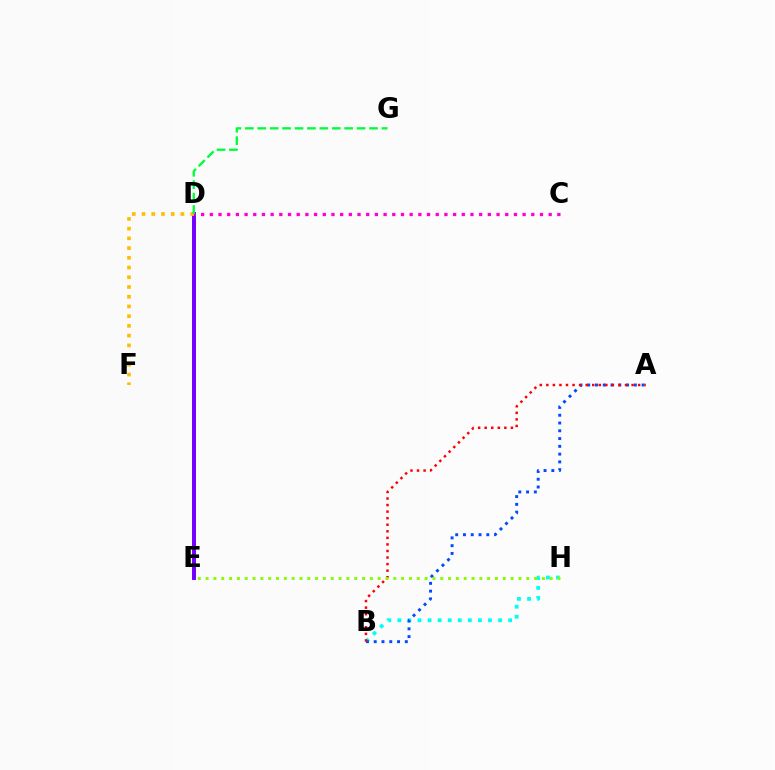{('B', 'H'): [{'color': '#00fff6', 'line_style': 'dotted', 'thickness': 2.74}], ('D', 'E'): [{'color': '#7200ff', 'line_style': 'solid', 'thickness': 2.84}], ('D', 'F'): [{'color': '#ffbd00', 'line_style': 'dotted', 'thickness': 2.64}], ('A', 'B'): [{'color': '#004bff', 'line_style': 'dotted', 'thickness': 2.11}, {'color': '#ff0000', 'line_style': 'dotted', 'thickness': 1.78}], ('C', 'D'): [{'color': '#ff00cf', 'line_style': 'dotted', 'thickness': 2.36}], ('E', 'H'): [{'color': '#84ff00', 'line_style': 'dotted', 'thickness': 2.12}], ('D', 'G'): [{'color': '#00ff39', 'line_style': 'dashed', 'thickness': 1.69}]}